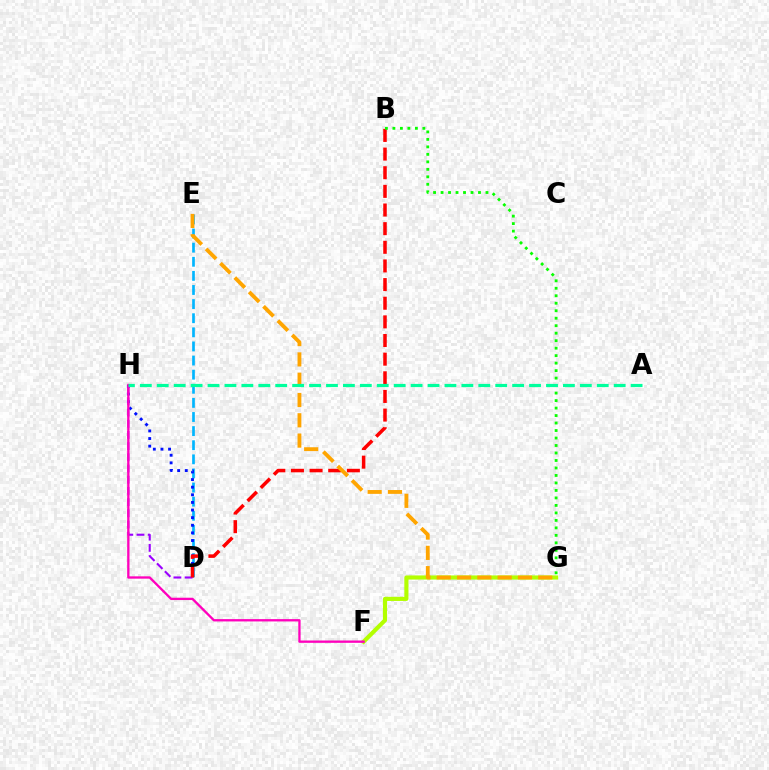{('F', 'G'): [{'color': '#b3ff00', 'line_style': 'solid', 'thickness': 2.97}], ('D', 'E'): [{'color': '#00b5ff', 'line_style': 'dashed', 'thickness': 1.92}], ('D', 'H'): [{'color': '#0010ff', 'line_style': 'dotted', 'thickness': 2.07}, {'color': '#9b00ff', 'line_style': 'dashed', 'thickness': 1.52}], ('F', 'H'): [{'color': '#ff00bd', 'line_style': 'solid', 'thickness': 1.67}], ('B', 'D'): [{'color': '#ff0000', 'line_style': 'dashed', 'thickness': 2.53}], ('E', 'G'): [{'color': '#ffa500', 'line_style': 'dashed', 'thickness': 2.76}], ('B', 'G'): [{'color': '#08ff00', 'line_style': 'dotted', 'thickness': 2.03}], ('A', 'H'): [{'color': '#00ff9d', 'line_style': 'dashed', 'thickness': 2.3}]}